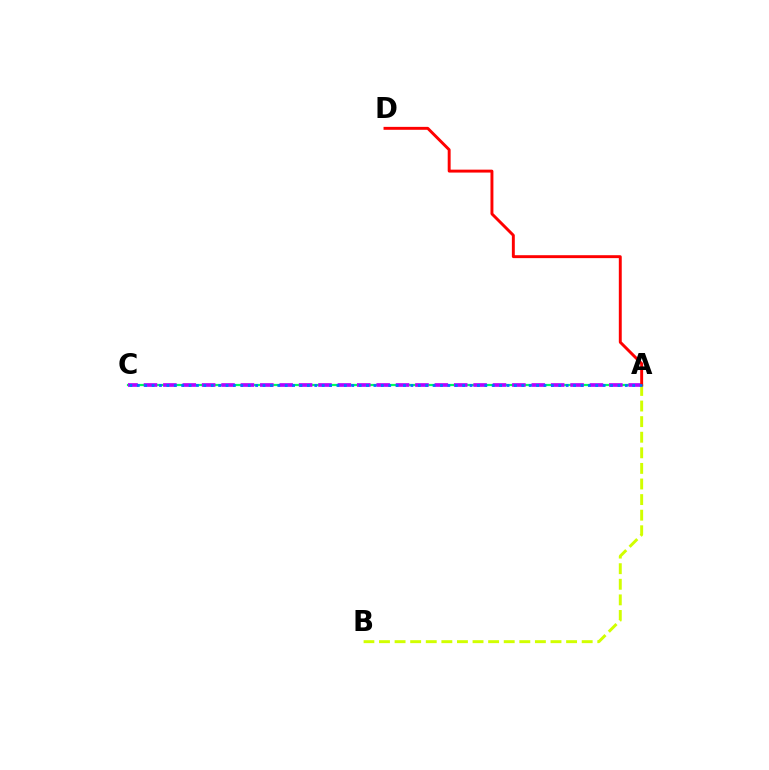{('A', 'C'): [{'color': '#00ff5c', 'line_style': 'solid', 'thickness': 1.6}, {'color': '#b900ff', 'line_style': 'dashed', 'thickness': 2.63}, {'color': '#0074ff', 'line_style': 'dotted', 'thickness': 2.01}], ('A', 'B'): [{'color': '#d1ff00', 'line_style': 'dashed', 'thickness': 2.12}], ('A', 'D'): [{'color': '#ff0000', 'line_style': 'solid', 'thickness': 2.11}]}